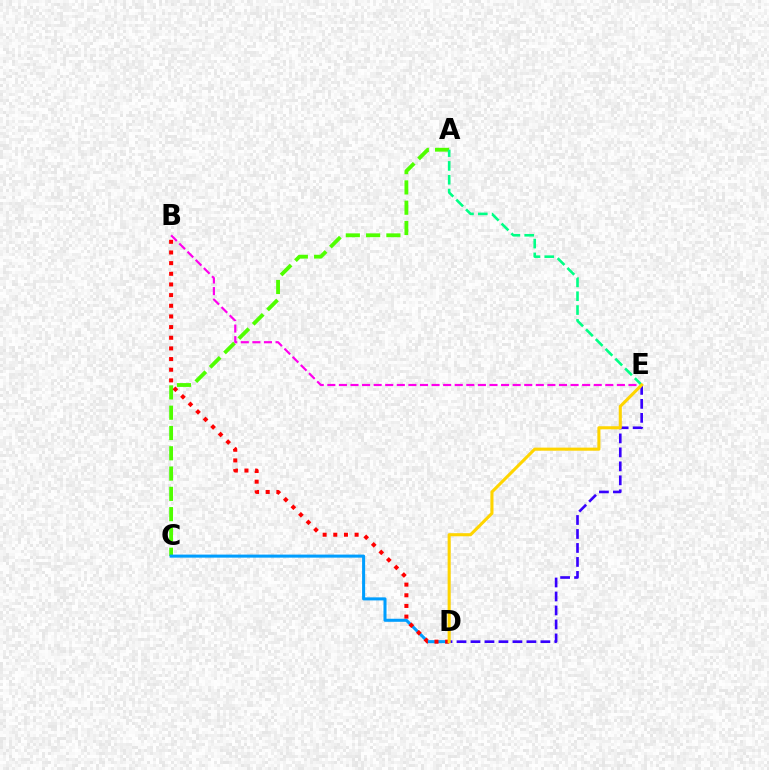{('A', 'C'): [{'color': '#4fff00', 'line_style': 'dashed', 'thickness': 2.76}], ('C', 'D'): [{'color': '#009eff', 'line_style': 'solid', 'thickness': 2.19}], ('D', 'E'): [{'color': '#3700ff', 'line_style': 'dashed', 'thickness': 1.9}, {'color': '#ffd500', 'line_style': 'solid', 'thickness': 2.22}], ('B', 'E'): [{'color': '#ff00ed', 'line_style': 'dashed', 'thickness': 1.57}], ('A', 'E'): [{'color': '#00ff86', 'line_style': 'dashed', 'thickness': 1.88}], ('B', 'D'): [{'color': '#ff0000', 'line_style': 'dotted', 'thickness': 2.9}]}